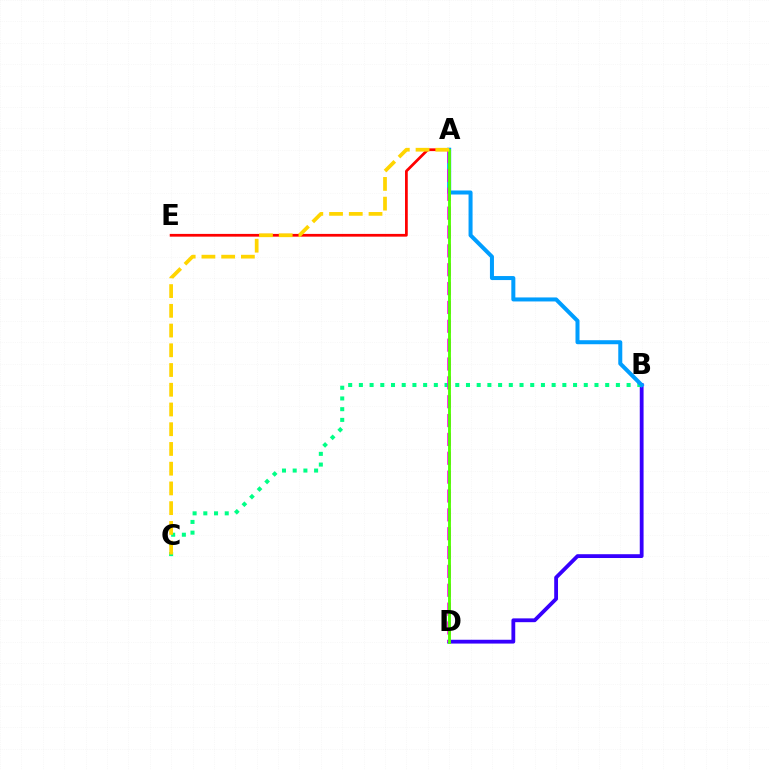{('B', 'D'): [{'color': '#3700ff', 'line_style': 'solid', 'thickness': 2.74}], ('B', 'C'): [{'color': '#00ff86', 'line_style': 'dotted', 'thickness': 2.91}], ('A', 'E'): [{'color': '#ff0000', 'line_style': 'solid', 'thickness': 1.98}], ('A', 'B'): [{'color': '#009eff', 'line_style': 'solid', 'thickness': 2.89}], ('A', 'D'): [{'color': '#ff00ed', 'line_style': 'dashed', 'thickness': 2.56}, {'color': '#4fff00', 'line_style': 'solid', 'thickness': 2.06}], ('A', 'C'): [{'color': '#ffd500', 'line_style': 'dashed', 'thickness': 2.68}]}